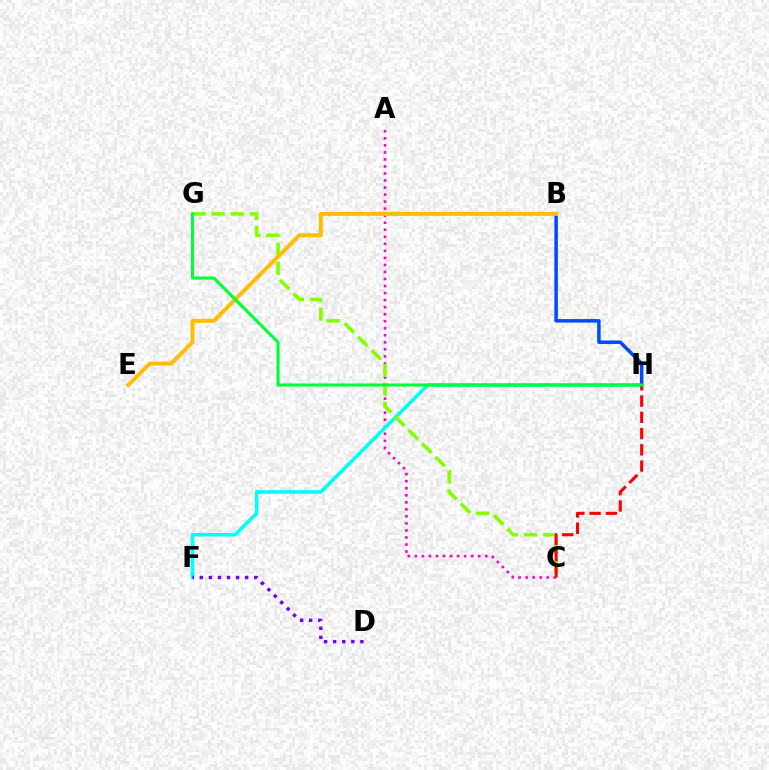{('A', 'C'): [{'color': '#ff00cf', 'line_style': 'dotted', 'thickness': 1.91}], ('F', 'H'): [{'color': '#00fff6', 'line_style': 'solid', 'thickness': 2.6}], ('C', 'G'): [{'color': '#84ff00', 'line_style': 'dashed', 'thickness': 2.59}], ('B', 'H'): [{'color': '#004bff', 'line_style': 'solid', 'thickness': 2.53}], ('C', 'H'): [{'color': '#ff0000', 'line_style': 'dashed', 'thickness': 2.21}], ('B', 'E'): [{'color': '#ffbd00', 'line_style': 'solid', 'thickness': 2.87}], ('D', 'F'): [{'color': '#7200ff', 'line_style': 'dotted', 'thickness': 2.47}], ('G', 'H'): [{'color': '#00ff39', 'line_style': 'solid', 'thickness': 2.23}]}